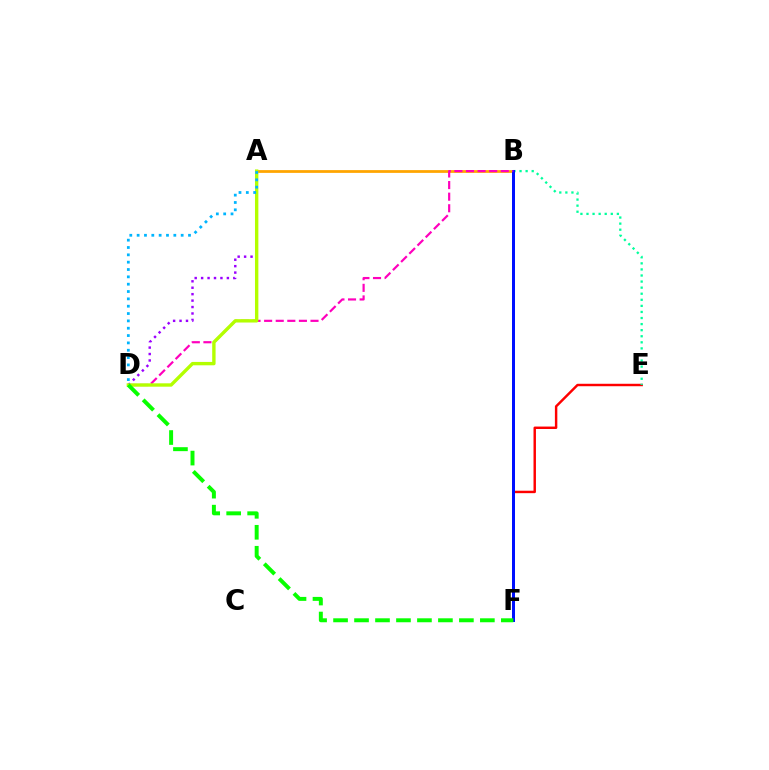{('A', 'B'): [{'color': '#ffa500', 'line_style': 'solid', 'thickness': 1.99}], ('A', 'D'): [{'color': '#9b00ff', 'line_style': 'dotted', 'thickness': 1.75}, {'color': '#b3ff00', 'line_style': 'solid', 'thickness': 2.43}, {'color': '#00b5ff', 'line_style': 'dotted', 'thickness': 1.99}], ('E', 'F'): [{'color': '#ff0000', 'line_style': 'solid', 'thickness': 1.76}], ('B', 'E'): [{'color': '#00ff9d', 'line_style': 'dotted', 'thickness': 1.65}], ('B', 'F'): [{'color': '#0010ff', 'line_style': 'solid', 'thickness': 2.16}], ('B', 'D'): [{'color': '#ff00bd', 'line_style': 'dashed', 'thickness': 1.58}], ('D', 'F'): [{'color': '#08ff00', 'line_style': 'dashed', 'thickness': 2.85}]}